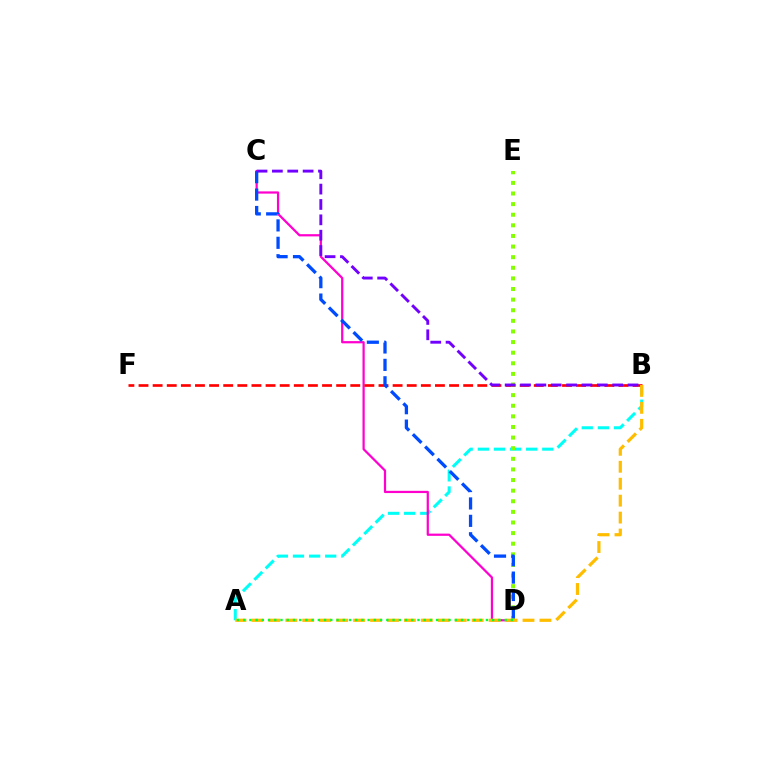{('A', 'B'): [{'color': '#00fff6', 'line_style': 'dashed', 'thickness': 2.19}, {'color': '#ffbd00', 'line_style': 'dashed', 'thickness': 2.3}], ('C', 'D'): [{'color': '#ff00cf', 'line_style': 'solid', 'thickness': 1.61}, {'color': '#004bff', 'line_style': 'dashed', 'thickness': 2.36}], ('B', 'F'): [{'color': '#ff0000', 'line_style': 'dashed', 'thickness': 1.92}], ('D', 'E'): [{'color': '#84ff00', 'line_style': 'dotted', 'thickness': 2.88}], ('A', 'D'): [{'color': '#00ff39', 'line_style': 'dotted', 'thickness': 1.69}], ('B', 'C'): [{'color': '#7200ff', 'line_style': 'dashed', 'thickness': 2.09}]}